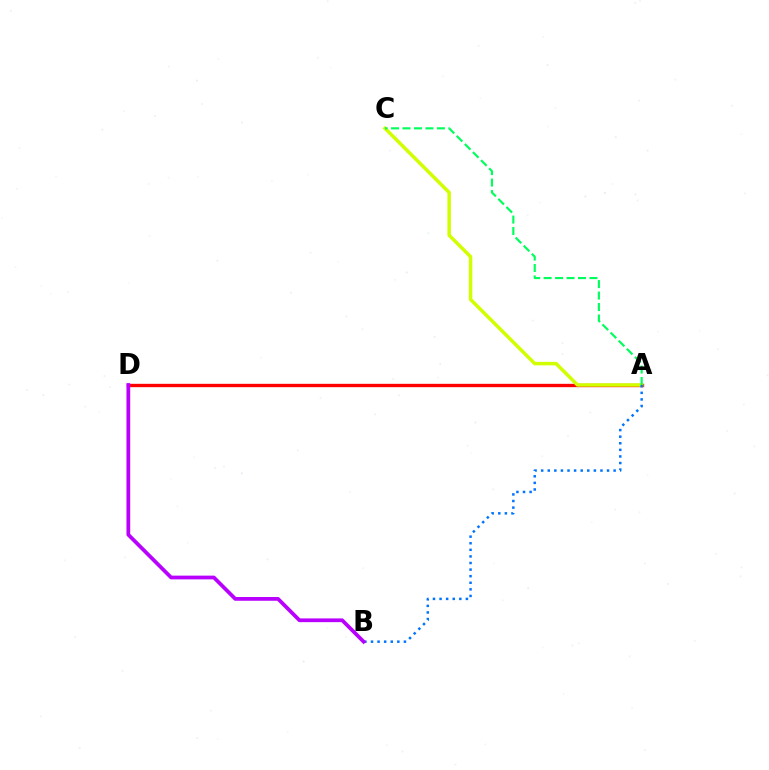{('A', 'D'): [{'color': '#ff0000', 'line_style': 'solid', 'thickness': 2.41}], ('A', 'C'): [{'color': '#d1ff00', 'line_style': 'solid', 'thickness': 2.51}, {'color': '#00ff5c', 'line_style': 'dashed', 'thickness': 1.56}], ('A', 'B'): [{'color': '#0074ff', 'line_style': 'dotted', 'thickness': 1.79}], ('B', 'D'): [{'color': '#b900ff', 'line_style': 'solid', 'thickness': 2.7}]}